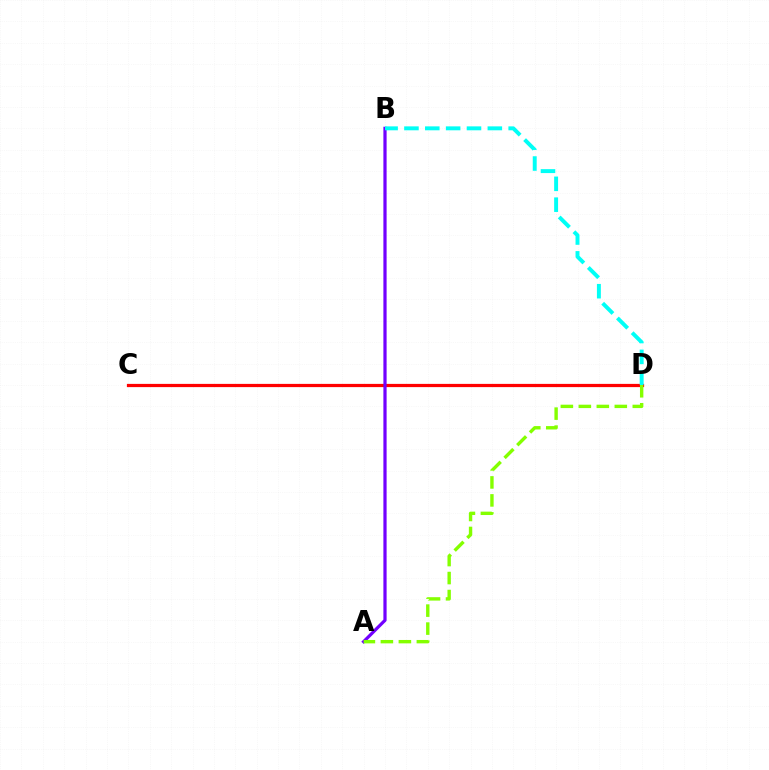{('C', 'D'): [{'color': '#ff0000', 'line_style': 'solid', 'thickness': 2.32}], ('A', 'B'): [{'color': '#7200ff', 'line_style': 'solid', 'thickness': 2.32}], ('A', 'D'): [{'color': '#84ff00', 'line_style': 'dashed', 'thickness': 2.44}], ('B', 'D'): [{'color': '#00fff6', 'line_style': 'dashed', 'thickness': 2.83}]}